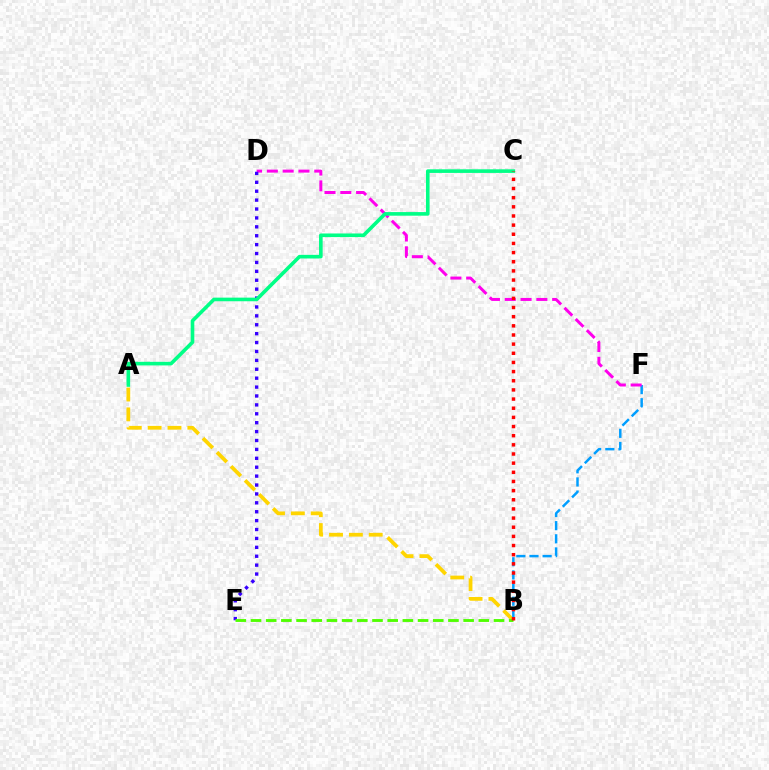{('A', 'B'): [{'color': '#ffd500', 'line_style': 'dashed', 'thickness': 2.7}], ('B', 'F'): [{'color': '#009eff', 'line_style': 'dashed', 'thickness': 1.79}], ('D', 'F'): [{'color': '#ff00ed', 'line_style': 'dashed', 'thickness': 2.15}], ('D', 'E'): [{'color': '#3700ff', 'line_style': 'dotted', 'thickness': 2.42}], ('A', 'C'): [{'color': '#00ff86', 'line_style': 'solid', 'thickness': 2.6}], ('B', 'E'): [{'color': '#4fff00', 'line_style': 'dashed', 'thickness': 2.06}], ('B', 'C'): [{'color': '#ff0000', 'line_style': 'dotted', 'thickness': 2.49}]}